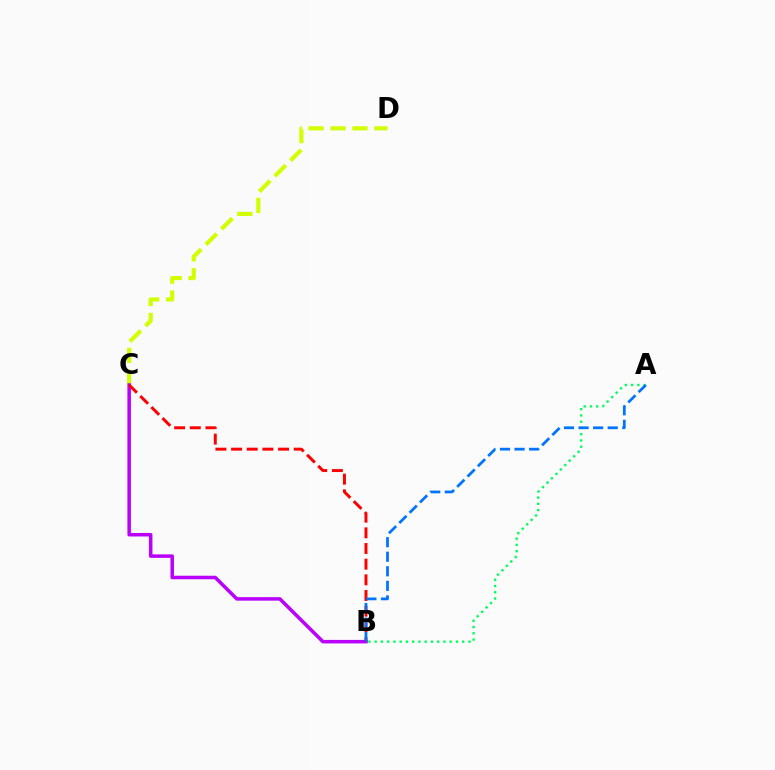{('C', 'D'): [{'color': '#d1ff00', 'line_style': 'dashed', 'thickness': 2.98}], ('B', 'C'): [{'color': '#b900ff', 'line_style': 'solid', 'thickness': 2.52}, {'color': '#ff0000', 'line_style': 'dashed', 'thickness': 2.13}], ('A', 'B'): [{'color': '#00ff5c', 'line_style': 'dotted', 'thickness': 1.7}, {'color': '#0074ff', 'line_style': 'dashed', 'thickness': 1.98}]}